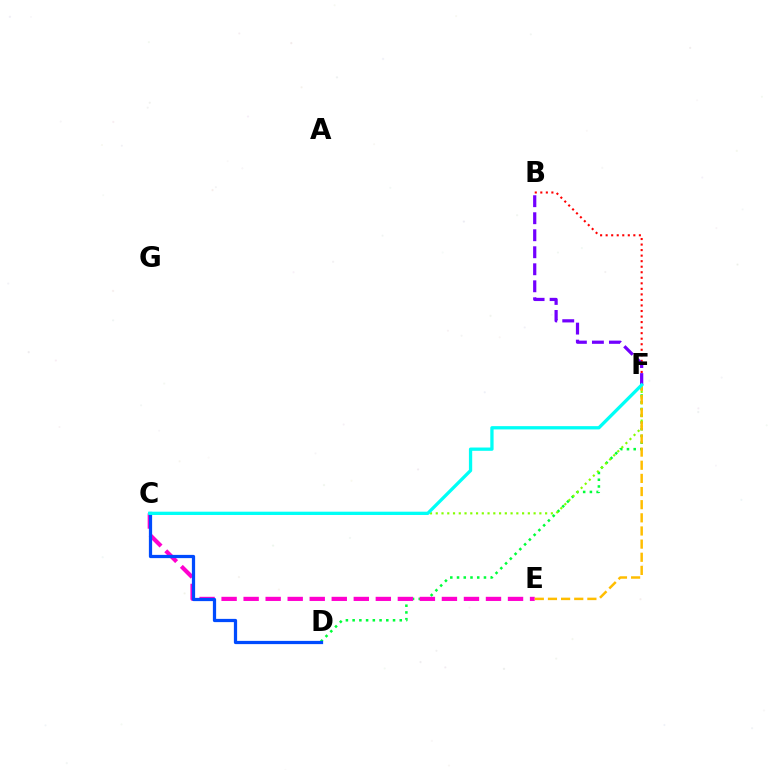{('D', 'F'): [{'color': '#00ff39', 'line_style': 'dotted', 'thickness': 1.83}], ('B', 'F'): [{'color': '#ff0000', 'line_style': 'dotted', 'thickness': 1.5}, {'color': '#7200ff', 'line_style': 'dashed', 'thickness': 2.31}], ('C', 'E'): [{'color': '#ff00cf', 'line_style': 'dashed', 'thickness': 2.99}], ('C', 'F'): [{'color': '#84ff00', 'line_style': 'dotted', 'thickness': 1.56}, {'color': '#00fff6', 'line_style': 'solid', 'thickness': 2.37}], ('C', 'D'): [{'color': '#004bff', 'line_style': 'solid', 'thickness': 2.33}], ('E', 'F'): [{'color': '#ffbd00', 'line_style': 'dashed', 'thickness': 1.79}]}